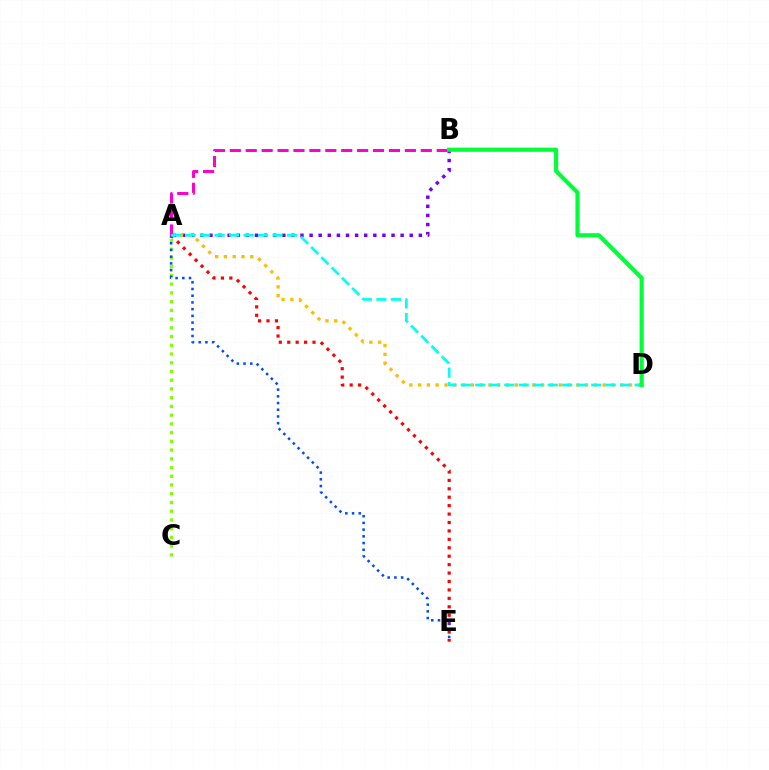{('A', 'C'): [{'color': '#84ff00', 'line_style': 'dotted', 'thickness': 2.37}], ('A', 'E'): [{'color': '#ff0000', 'line_style': 'dotted', 'thickness': 2.29}, {'color': '#004bff', 'line_style': 'dotted', 'thickness': 1.82}], ('A', 'B'): [{'color': '#7200ff', 'line_style': 'dotted', 'thickness': 2.47}, {'color': '#ff00cf', 'line_style': 'dashed', 'thickness': 2.16}], ('A', 'D'): [{'color': '#ffbd00', 'line_style': 'dotted', 'thickness': 2.39}, {'color': '#00fff6', 'line_style': 'dashed', 'thickness': 1.97}], ('B', 'D'): [{'color': '#00ff39', 'line_style': 'solid', 'thickness': 2.99}]}